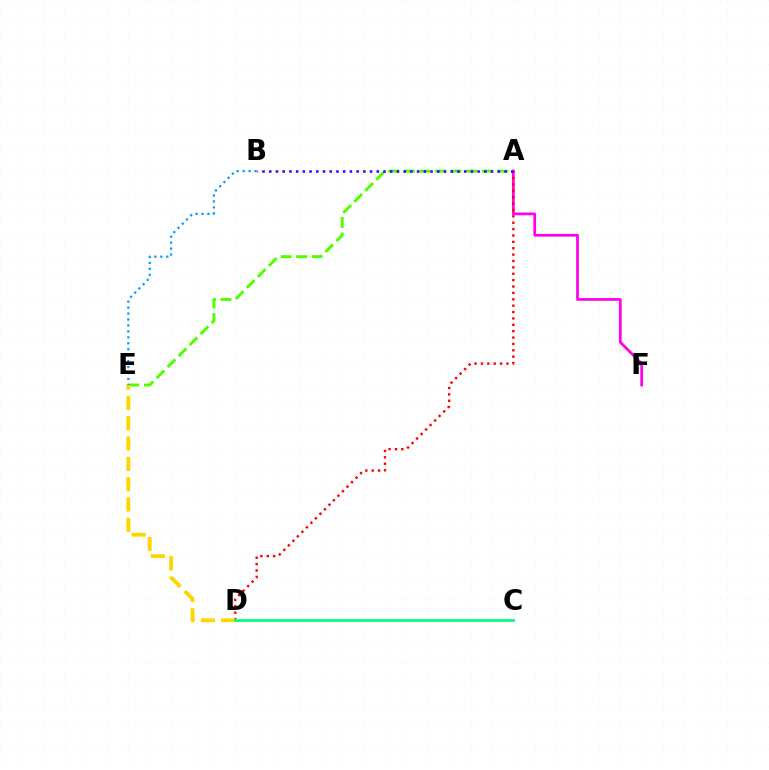{('A', 'E'): [{'color': '#4fff00', 'line_style': 'dashed', 'thickness': 2.12}], ('A', 'F'): [{'color': '#ff00ed', 'line_style': 'solid', 'thickness': 1.97}], ('A', 'D'): [{'color': '#ff0000', 'line_style': 'dotted', 'thickness': 1.73}], ('A', 'B'): [{'color': '#3700ff', 'line_style': 'dotted', 'thickness': 1.83}], ('B', 'E'): [{'color': '#009eff', 'line_style': 'dotted', 'thickness': 1.62}], ('D', 'E'): [{'color': '#ffd500', 'line_style': 'dashed', 'thickness': 2.76}], ('C', 'D'): [{'color': '#00ff86', 'line_style': 'solid', 'thickness': 2.04}]}